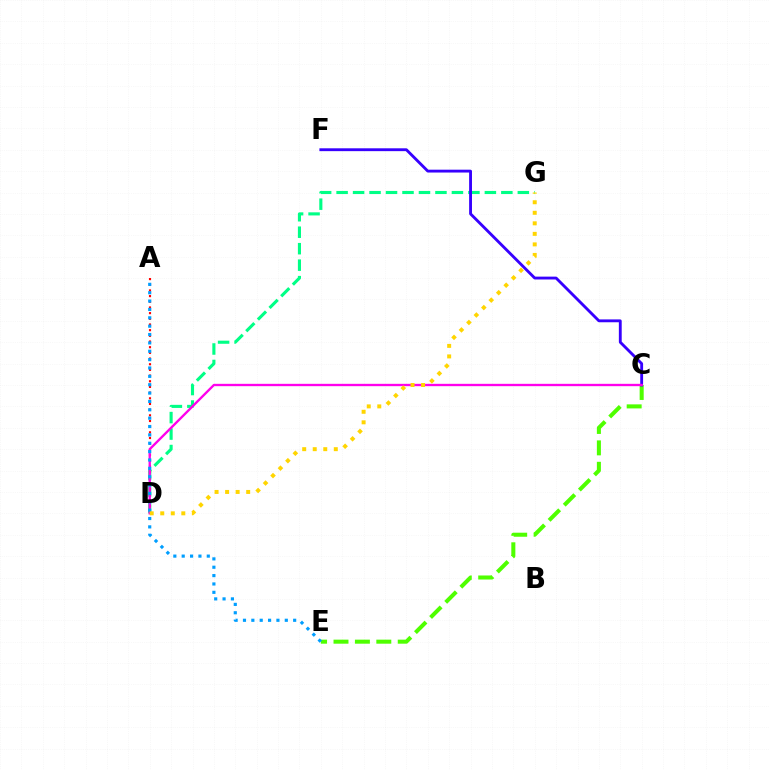{('D', 'G'): [{'color': '#00ff86', 'line_style': 'dashed', 'thickness': 2.24}, {'color': '#ffd500', 'line_style': 'dotted', 'thickness': 2.86}], ('A', 'D'): [{'color': '#ff0000', 'line_style': 'dotted', 'thickness': 1.54}], ('C', 'E'): [{'color': '#4fff00', 'line_style': 'dashed', 'thickness': 2.91}], ('C', 'F'): [{'color': '#3700ff', 'line_style': 'solid', 'thickness': 2.05}], ('C', 'D'): [{'color': '#ff00ed', 'line_style': 'solid', 'thickness': 1.69}], ('A', 'E'): [{'color': '#009eff', 'line_style': 'dotted', 'thickness': 2.27}]}